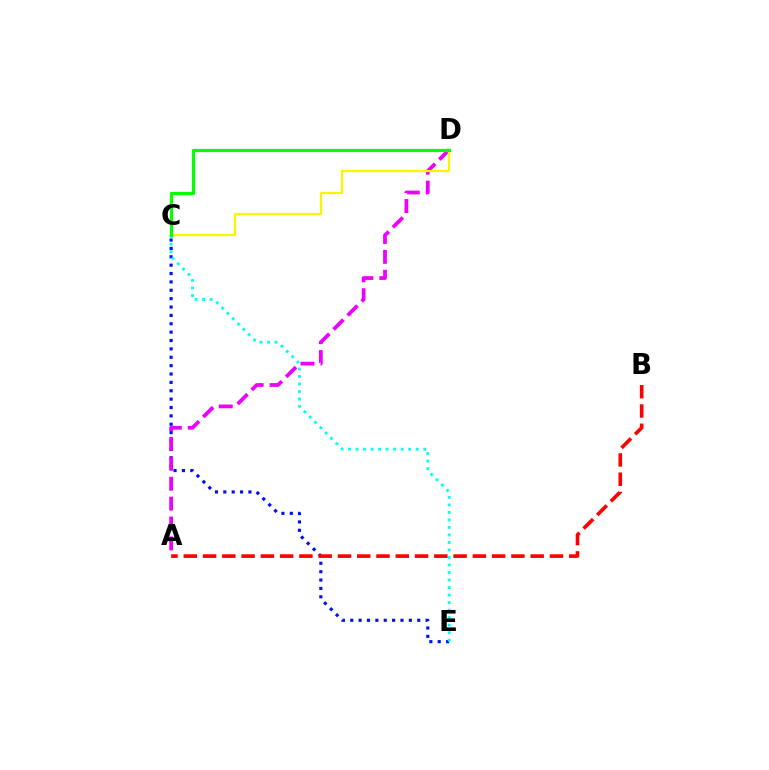{('C', 'E'): [{'color': '#0010ff', 'line_style': 'dotted', 'thickness': 2.27}, {'color': '#00fff6', 'line_style': 'dotted', 'thickness': 2.04}], ('A', 'D'): [{'color': '#ee00ff', 'line_style': 'dashed', 'thickness': 2.7}], ('A', 'B'): [{'color': '#ff0000', 'line_style': 'dashed', 'thickness': 2.62}], ('C', 'D'): [{'color': '#fcf500', 'line_style': 'solid', 'thickness': 1.62}, {'color': '#08ff00', 'line_style': 'solid', 'thickness': 2.3}]}